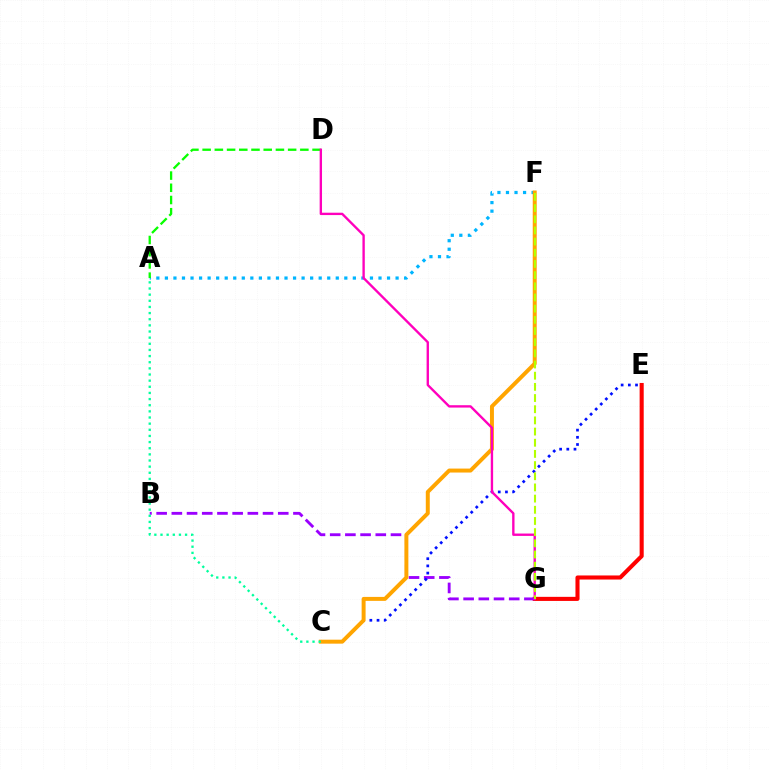{('E', 'G'): [{'color': '#ff0000', 'line_style': 'solid', 'thickness': 2.94}], ('A', 'F'): [{'color': '#00b5ff', 'line_style': 'dotted', 'thickness': 2.32}], ('B', 'G'): [{'color': '#9b00ff', 'line_style': 'dashed', 'thickness': 2.06}], ('C', 'E'): [{'color': '#0010ff', 'line_style': 'dotted', 'thickness': 1.95}], ('C', 'F'): [{'color': '#ffa500', 'line_style': 'solid', 'thickness': 2.85}], ('A', 'C'): [{'color': '#00ff9d', 'line_style': 'dotted', 'thickness': 1.67}], ('A', 'D'): [{'color': '#08ff00', 'line_style': 'dashed', 'thickness': 1.66}], ('D', 'G'): [{'color': '#ff00bd', 'line_style': 'solid', 'thickness': 1.7}], ('F', 'G'): [{'color': '#b3ff00', 'line_style': 'dashed', 'thickness': 1.52}]}